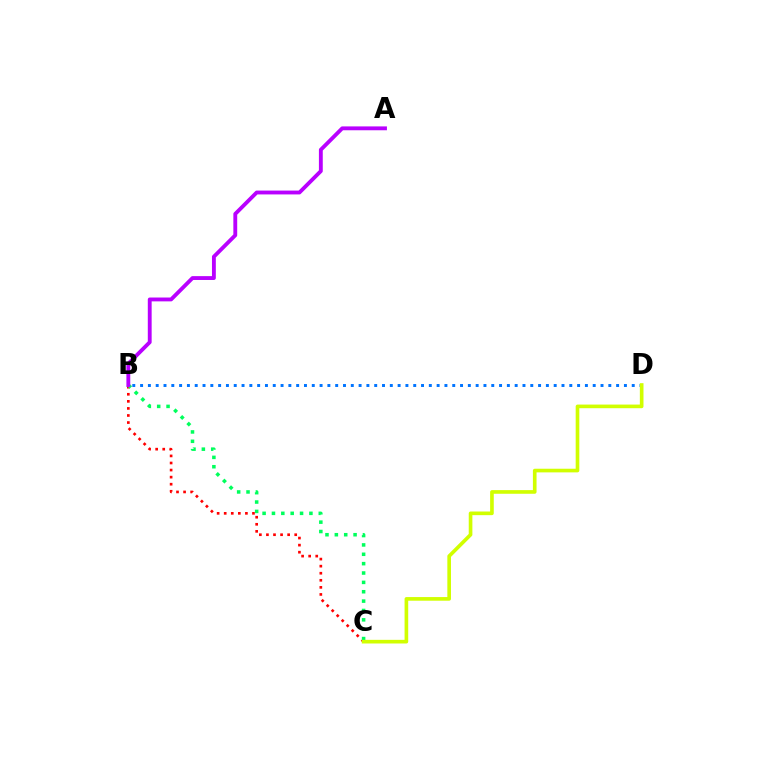{('B', 'D'): [{'color': '#0074ff', 'line_style': 'dotted', 'thickness': 2.12}], ('B', 'C'): [{'color': '#ff0000', 'line_style': 'dotted', 'thickness': 1.92}, {'color': '#00ff5c', 'line_style': 'dotted', 'thickness': 2.54}], ('C', 'D'): [{'color': '#d1ff00', 'line_style': 'solid', 'thickness': 2.62}], ('A', 'B'): [{'color': '#b900ff', 'line_style': 'solid', 'thickness': 2.77}]}